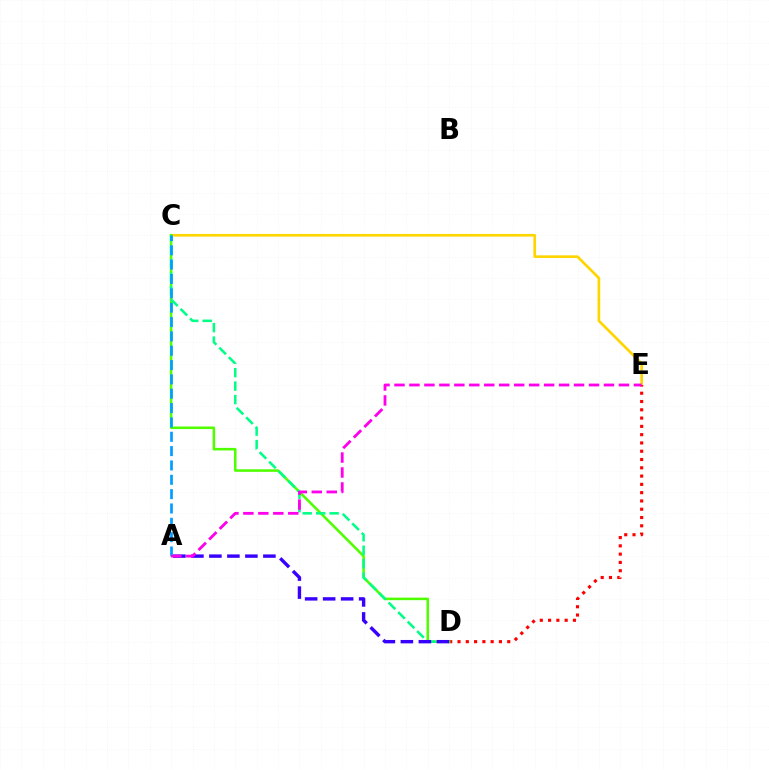{('C', 'E'): [{'color': '#ffd500', 'line_style': 'solid', 'thickness': 1.92}], ('D', 'E'): [{'color': '#ff0000', 'line_style': 'dotted', 'thickness': 2.25}], ('C', 'D'): [{'color': '#4fff00', 'line_style': 'solid', 'thickness': 1.84}, {'color': '#00ff86', 'line_style': 'dashed', 'thickness': 1.83}], ('A', 'D'): [{'color': '#3700ff', 'line_style': 'dashed', 'thickness': 2.45}], ('A', 'C'): [{'color': '#009eff', 'line_style': 'dashed', 'thickness': 1.95}], ('A', 'E'): [{'color': '#ff00ed', 'line_style': 'dashed', 'thickness': 2.03}]}